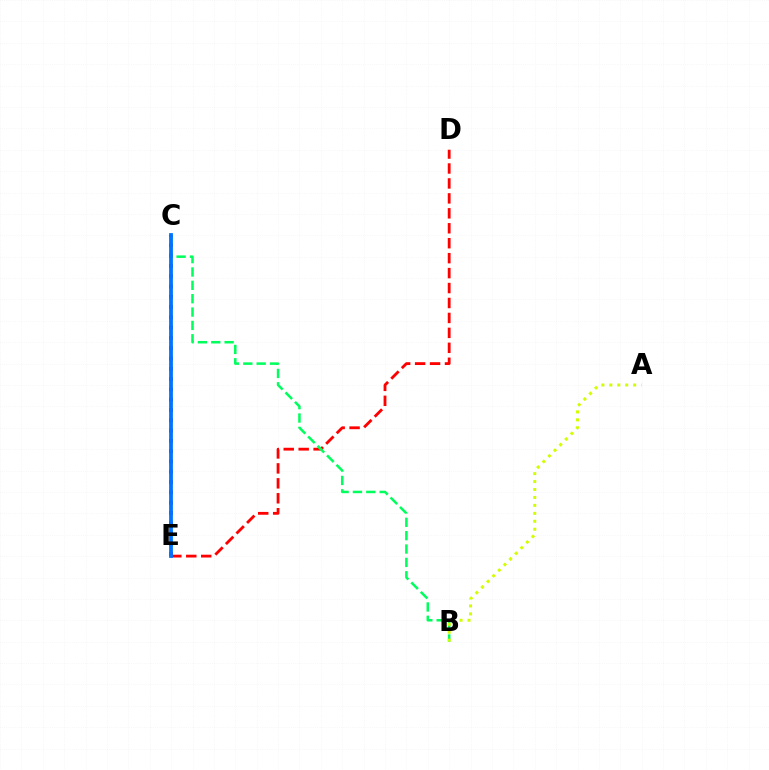{('C', 'E'): [{'color': '#b900ff', 'line_style': 'dotted', 'thickness': 2.8}, {'color': '#0074ff', 'line_style': 'solid', 'thickness': 2.73}], ('D', 'E'): [{'color': '#ff0000', 'line_style': 'dashed', 'thickness': 2.03}], ('B', 'C'): [{'color': '#00ff5c', 'line_style': 'dashed', 'thickness': 1.81}], ('A', 'B'): [{'color': '#d1ff00', 'line_style': 'dotted', 'thickness': 2.16}]}